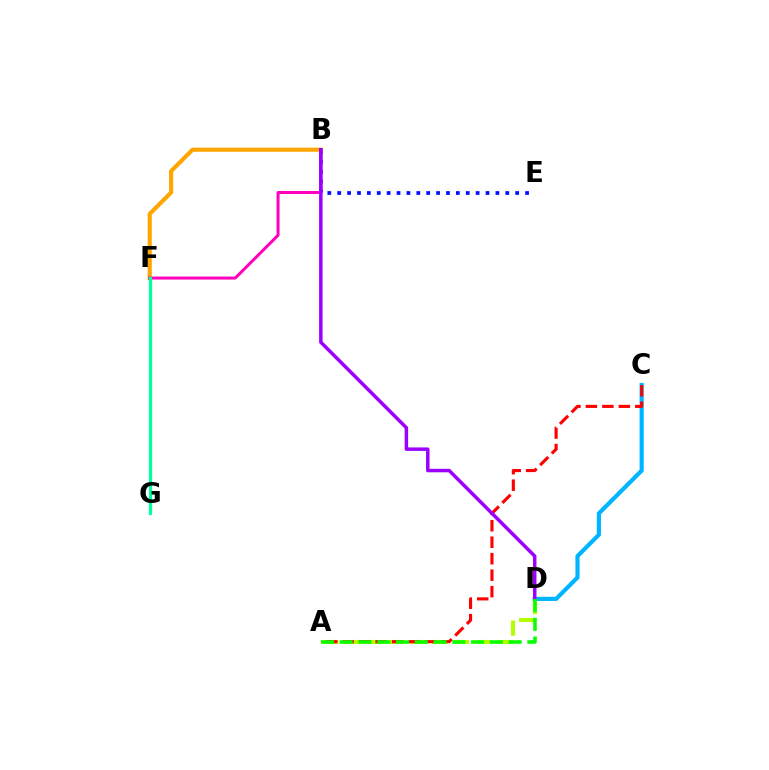{('C', 'D'): [{'color': '#00b5ff', 'line_style': 'solid', 'thickness': 3.0}], ('A', 'D'): [{'color': '#b3ff00', 'line_style': 'dashed', 'thickness': 2.96}, {'color': '#08ff00', 'line_style': 'dashed', 'thickness': 2.55}], ('B', 'E'): [{'color': '#0010ff', 'line_style': 'dotted', 'thickness': 2.69}], ('B', 'F'): [{'color': '#ffa500', 'line_style': 'solid', 'thickness': 2.97}, {'color': '#ff00bd', 'line_style': 'solid', 'thickness': 2.16}], ('A', 'C'): [{'color': '#ff0000', 'line_style': 'dashed', 'thickness': 2.24}], ('B', 'D'): [{'color': '#9b00ff', 'line_style': 'solid', 'thickness': 2.5}], ('F', 'G'): [{'color': '#00ff9d', 'line_style': 'solid', 'thickness': 2.29}]}